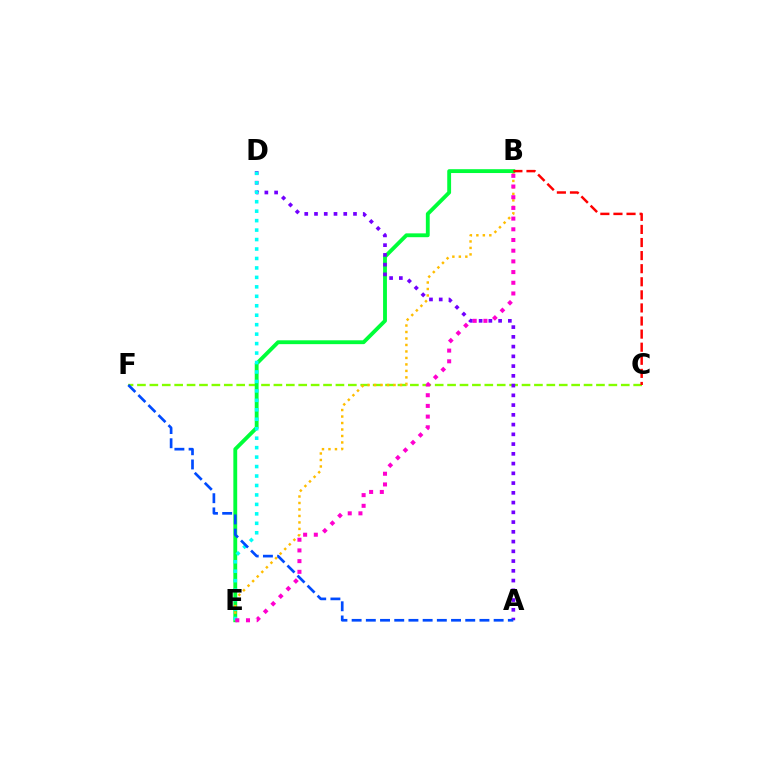{('C', 'F'): [{'color': '#84ff00', 'line_style': 'dashed', 'thickness': 1.69}], ('B', 'E'): [{'color': '#00ff39', 'line_style': 'solid', 'thickness': 2.77}, {'color': '#ffbd00', 'line_style': 'dotted', 'thickness': 1.76}, {'color': '#ff00cf', 'line_style': 'dotted', 'thickness': 2.91}], ('A', 'D'): [{'color': '#7200ff', 'line_style': 'dotted', 'thickness': 2.65}], ('D', 'E'): [{'color': '#00fff6', 'line_style': 'dotted', 'thickness': 2.57}], ('A', 'F'): [{'color': '#004bff', 'line_style': 'dashed', 'thickness': 1.93}], ('B', 'C'): [{'color': '#ff0000', 'line_style': 'dashed', 'thickness': 1.78}]}